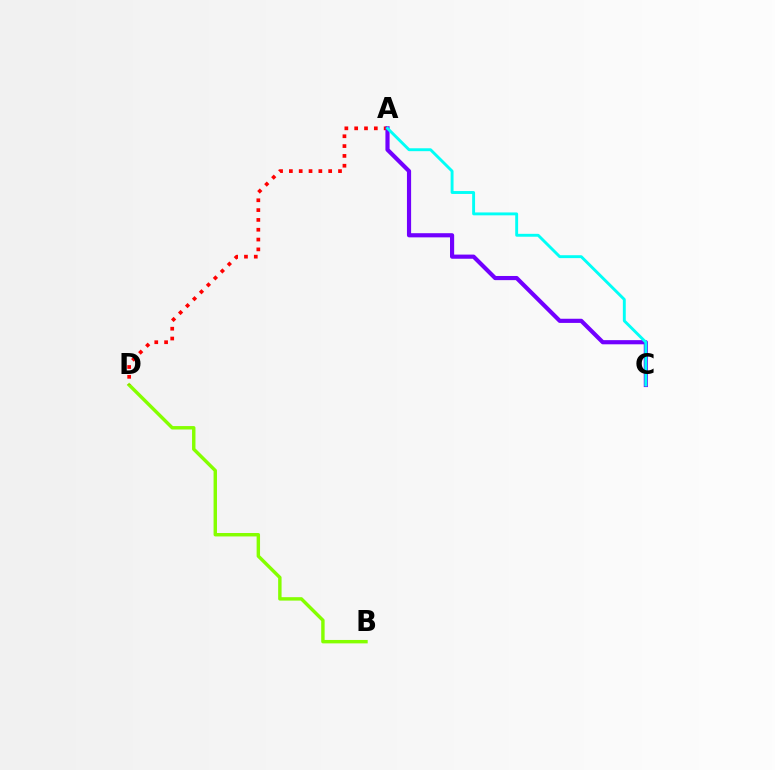{('B', 'D'): [{'color': '#84ff00', 'line_style': 'solid', 'thickness': 2.46}], ('A', 'D'): [{'color': '#ff0000', 'line_style': 'dotted', 'thickness': 2.67}], ('A', 'C'): [{'color': '#7200ff', 'line_style': 'solid', 'thickness': 2.99}, {'color': '#00fff6', 'line_style': 'solid', 'thickness': 2.09}]}